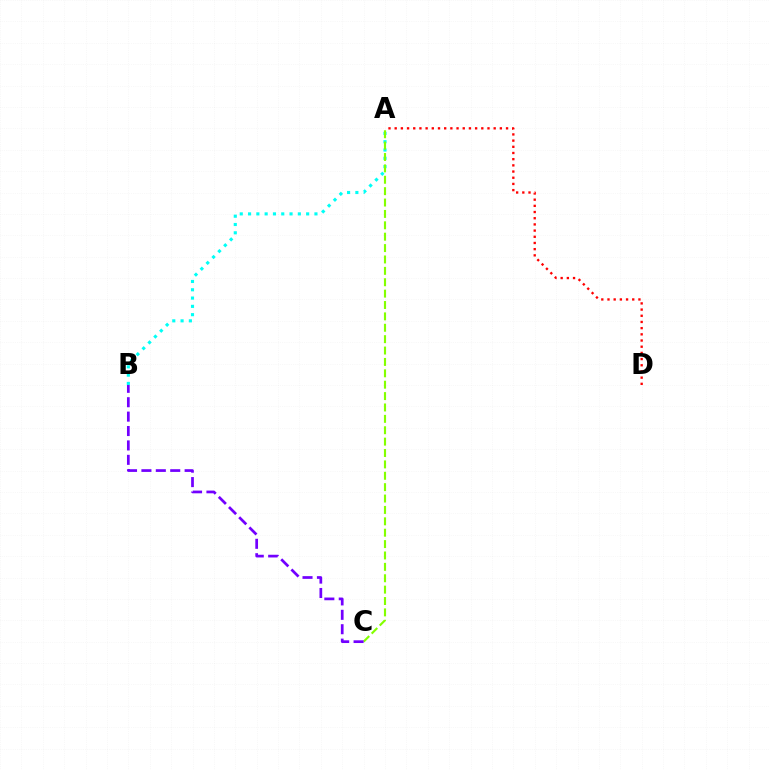{('A', 'D'): [{'color': '#ff0000', 'line_style': 'dotted', 'thickness': 1.68}], ('A', 'B'): [{'color': '#00fff6', 'line_style': 'dotted', 'thickness': 2.25}], ('A', 'C'): [{'color': '#84ff00', 'line_style': 'dashed', 'thickness': 1.55}], ('B', 'C'): [{'color': '#7200ff', 'line_style': 'dashed', 'thickness': 1.96}]}